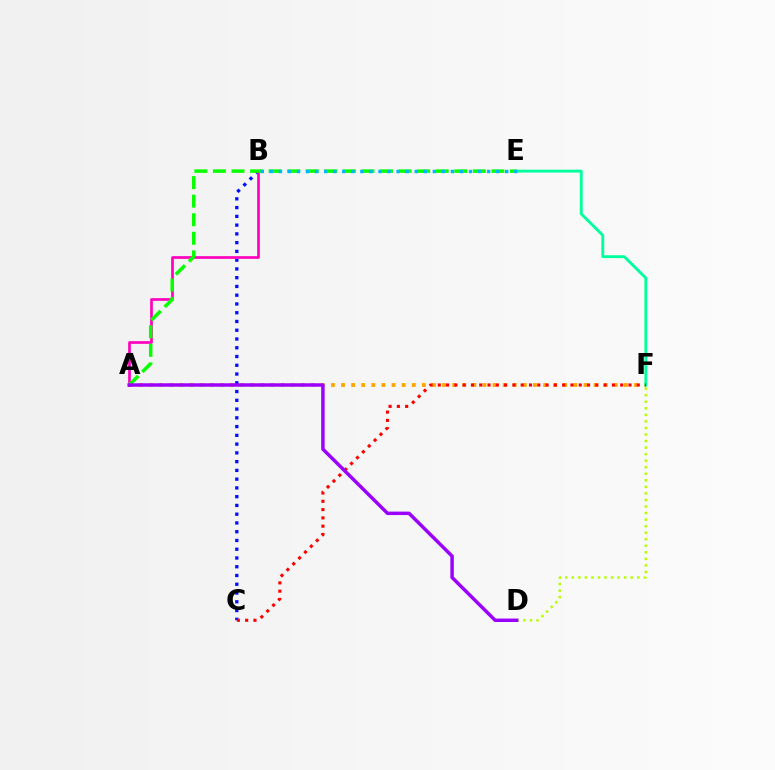{('A', 'F'): [{'color': '#ffa500', 'line_style': 'dotted', 'thickness': 2.74}], ('B', 'C'): [{'color': '#0010ff', 'line_style': 'dotted', 'thickness': 2.38}], ('E', 'F'): [{'color': '#00ff9d', 'line_style': 'solid', 'thickness': 2.06}], ('D', 'F'): [{'color': '#b3ff00', 'line_style': 'dotted', 'thickness': 1.78}], ('A', 'B'): [{'color': '#ff00bd', 'line_style': 'solid', 'thickness': 1.93}], ('A', 'E'): [{'color': '#08ff00', 'line_style': 'dashed', 'thickness': 2.52}], ('C', 'F'): [{'color': '#ff0000', 'line_style': 'dotted', 'thickness': 2.25}], ('A', 'D'): [{'color': '#9b00ff', 'line_style': 'solid', 'thickness': 2.49}], ('B', 'E'): [{'color': '#00b5ff', 'line_style': 'dotted', 'thickness': 2.46}]}